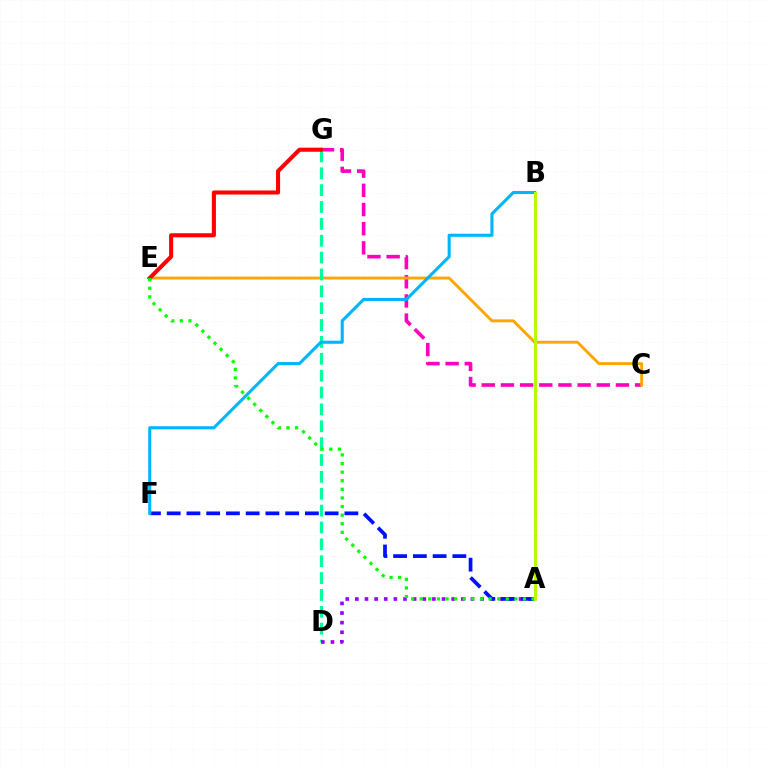{('C', 'G'): [{'color': '#ff00bd', 'line_style': 'dashed', 'thickness': 2.6}], ('C', 'E'): [{'color': '#ffa500', 'line_style': 'solid', 'thickness': 2.07}], ('D', 'G'): [{'color': '#00ff9d', 'line_style': 'dashed', 'thickness': 2.29}], ('A', 'D'): [{'color': '#9b00ff', 'line_style': 'dotted', 'thickness': 2.62}], ('A', 'F'): [{'color': '#0010ff', 'line_style': 'dashed', 'thickness': 2.68}], ('E', 'G'): [{'color': '#ff0000', 'line_style': 'solid', 'thickness': 2.93}], ('B', 'F'): [{'color': '#00b5ff', 'line_style': 'solid', 'thickness': 2.22}], ('A', 'E'): [{'color': '#08ff00', 'line_style': 'dotted', 'thickness': 2.34}], ('A', 'B'): [{'color': '#b3ff00', 'line_style': 'solid', 'thickness': 2.14}]}